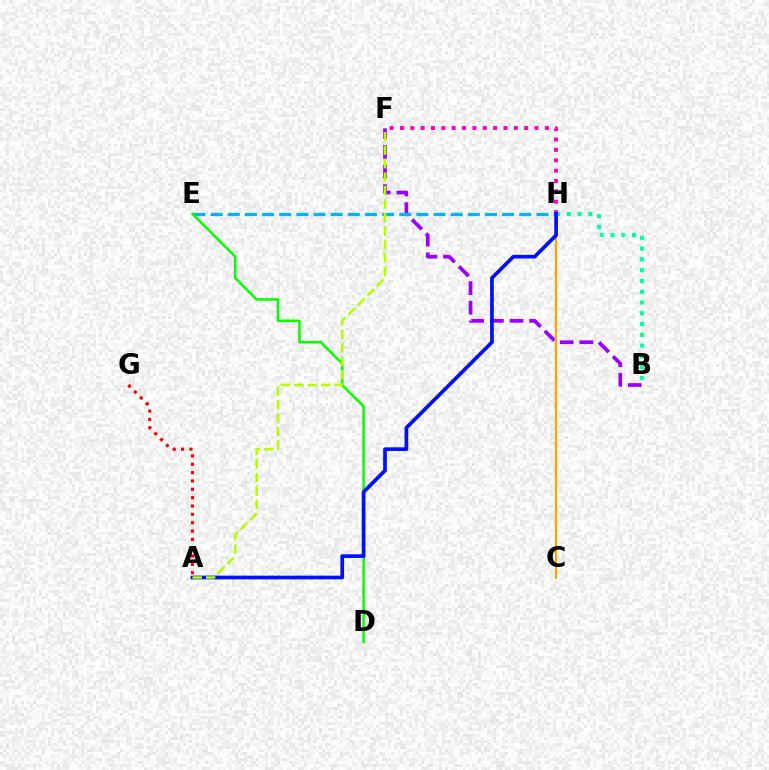{('B', 'H'): [{'color': '#00ff9d', 'line_style': 'dotted', 'thickness': 2.93}], ('B', 'F'): [{'color': '#9b00ff', 'line_style': 'dashed', 'thickness': 2.67}], ('C', 'H'): [{'color': '#ffa500', 'line_style': 'solid', 'thickness': 1.63}], ('A', 'G'): [{'color': '#ff0000', 'line_style': 'dotted', 'thickness': 2.27}], ('E', 'H'): [{'color': '#00b5ff', 'line_style': 'dashed', 'thickness': 2.33}], ('D', 'E'): [{'color': '#08ff00', 'line_style': 'solid', 'thickness': 1.83}], ('F', 'H'): [{'color': '#ff00bd', 'line_style': 'dotted', 'thickness': 2.81}], ('A', 'H'): [{'color': '#0010ff', 'line_style': 'solid', 'thickness': 2.67}], ('A', 'F'): [{'color': '#b3ff00', 'line_style': 'dashed', 'thickness': 1.83}]}